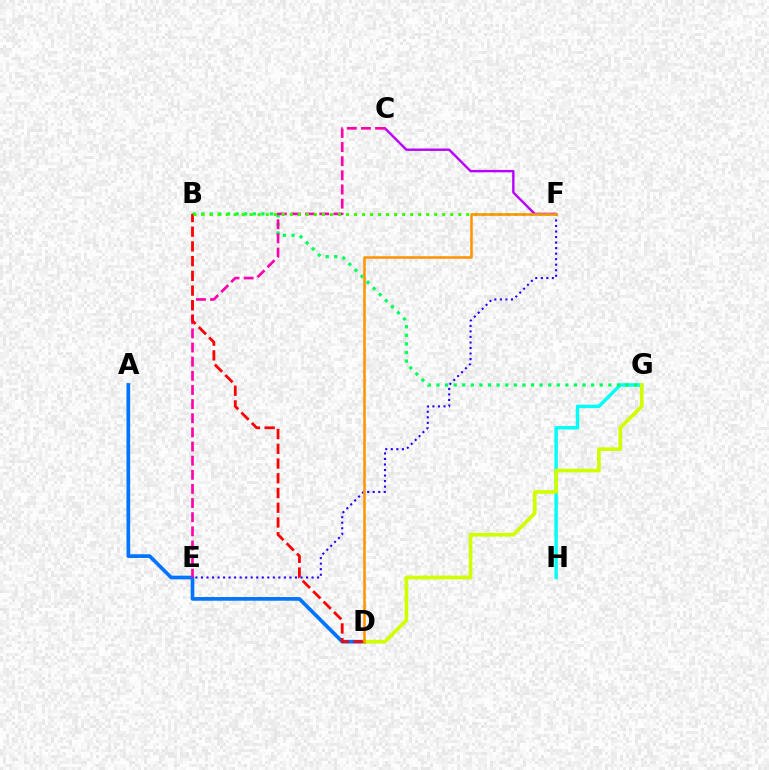{('A', 'D'): [{'color': '#0074ff', 'line_style': 'solid', 'thickness': 2.65}], ('G', 'H'): [{'color': '#00fff6', 'line_style': 'solid', 'thickness': 2.47}], ('B', 'G'): [{'color': '#00ff5c', 'line_style': 'dotted', 'thickness': 2.33}], ('D', 'G'): [{'color': '#d1ff00', 'line_style': 'solid', 'thickness': 2.65}], ('E', 'F'): [{'color': '#2500ff', 'line_style': 'dotted', 'thickness': 1.5}], ('C', 'F'): [{'color': '#b900ff', 'line_style': 'solid', 'thickness': 1.71}], ('C', 'E'): [{'color': '#ff00ac', 'line_style': 'dashed', 'thickness': 1.92}], ('B', 'D'): [{'color': '#ff0000', 'line_style': 'dashed', 'thickness': 2.0}], ('B', 'F'): [{'color': '#3dff00', 'line_style': 'dotted', 'thickness': 2.18}], ('D', 'F'): [{'color': '#ff9400', 'line_style': 'solid', 'thickness': 1.83}]}